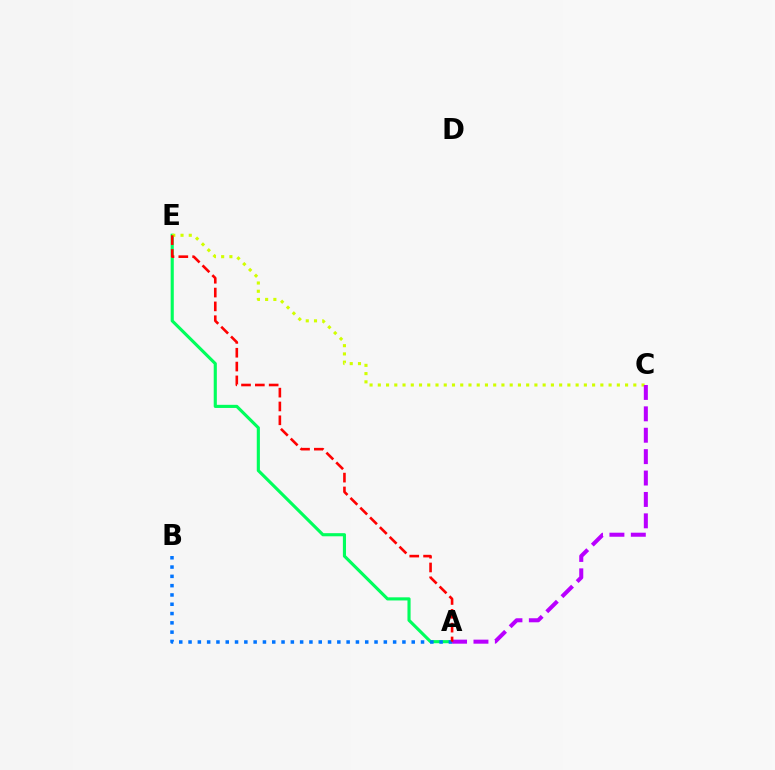{('A', 'E'): [{'color': '#00ff5c', 'line_style': 'solid', 'thickness': 2.25}, {'color': '#ff0000', 'line_style': 'dashed', 'thickness': 1.88}], ('A', 'B'): [{'color': '#0074ff', 'line_style': 'dotted', 'thickness': 2.53}], ('C', 'E'): [{'color': '#d1ff00', 'line_style': 'dotted', 'thickness': 2.24}], ('A', 'C'): [{'color': '#b900ff', 'line_style': 'dashed', 'thickness': 2.91}]}